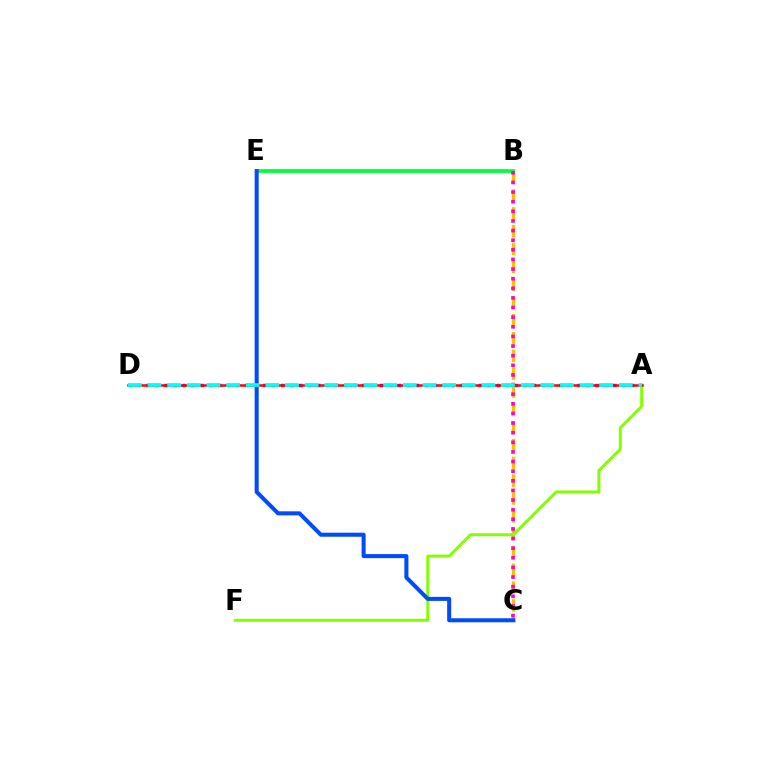{('A', 'D'): [{'color': '#7200ff', 'line_style': 'dotted', 'thickness': 2.44}, {'color': '#ff0000', 'line_style': 'solid', 'thickness': 1.8}, {'color': '#00fff6', 'line_style': 'dashed', 'thickness': 2.67}], ('B', 'C'): [{'color': '#ffbd00', 'line_style': 'dashed', 'thickness': 2.42}, {'color': '#ff00cf', 'line_style': 'dotted', 'thickness': 2.61}], ('B', 'E'): [{'color': '#00ff39', 'line_style': 'solid', 'thickness': 2.69}], ('A', 'F'): [{'color': '#84ff00', 'line_style': 'solid', 'thickness': 2.15}], ('C', 'E'): [{'color': '#004bff', 'line_style': 'solid', 'thickness': 2.91}]}